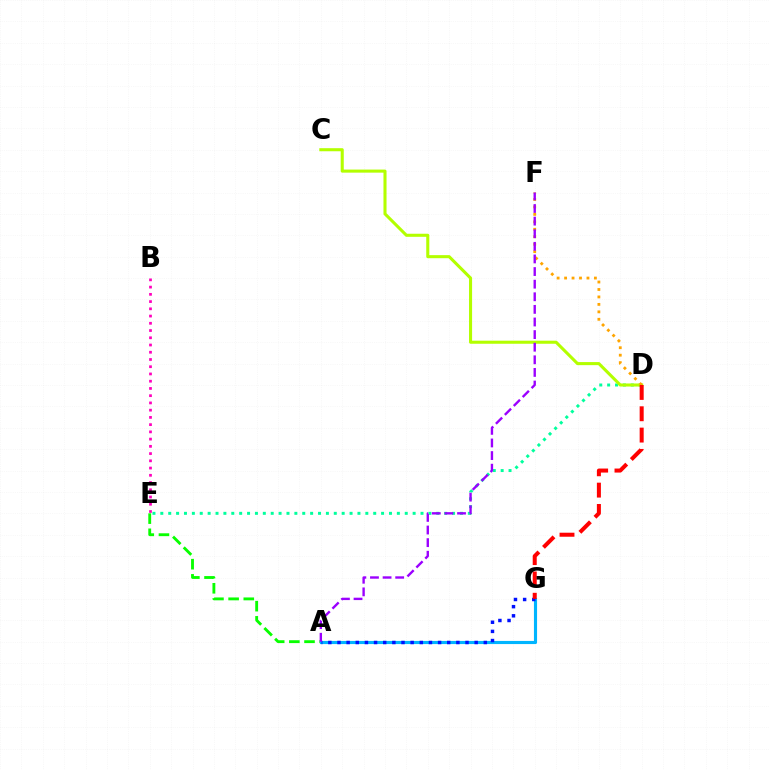{('D', 'E'): [{'color': '#00ff9d', 'line_style': 'dotted', 'thickness': 2.14}], ('C', 'D'): [{'color': '#b3ff00', 'line_style': 'solid', 'thickness': 2.21}], ('A', 'E'): [{'color': '#08ff00', 'line_style': 'dashed', 'thickness': 2.06}], ('D', 'F'): [{'color': '#ffa500', 'line_style': 'dotted', 'thickness': 2.03}], ('A', 'G'): [{'color': '#00b5ff', 'line_style': 'solid', 'thickness': 2.25}, {'color': '#0010ff', 'line_style': 'dotted', 'thickness': 2.48}], ('D', 'G'): [{'color': '#ff0000', 'line_style': 'dashed', 'thickness': 2.9}], ('A', 'F'): [{'color': '#9b00ff', 'line_style': 'dashed', 'thickness': 1.71}], ('B', 'E'): [{'color': '#ff00bd', 'line_style': 'dotted', 'thickness': 1.97}]}